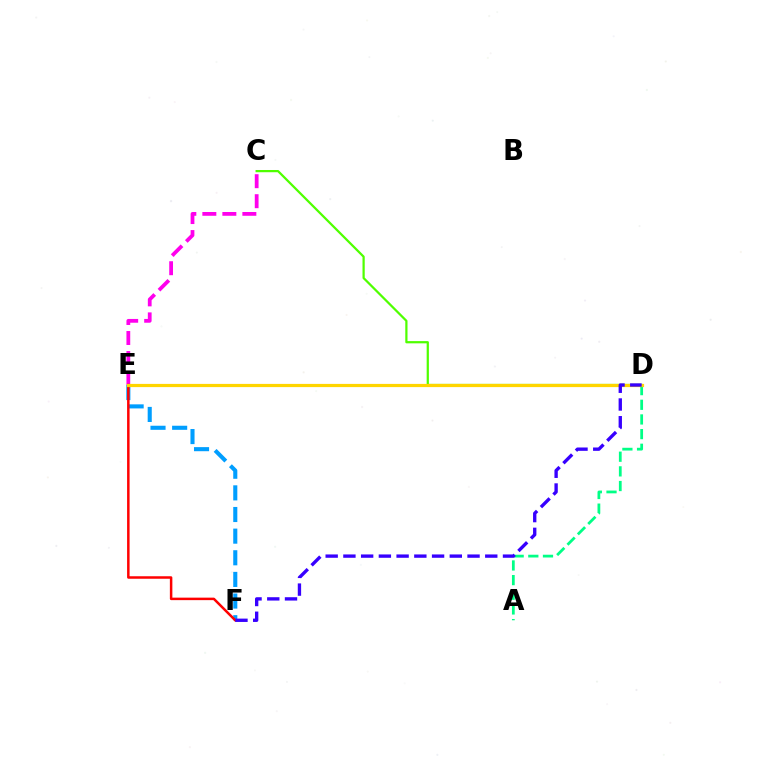{('C', 'E'): [{'color': '#ff00ed', 'line_style': 'dashed', 'thickness': 2.72}], ('C', 'D'): [{'color': '#4fff00', 'line_style': 'solid', 'thickness': 1.61}], ('A', 'D'): [{'color': '#00ff86', 'line_style': 'dashed', 'thickness': 1.99}], ('E', 'F'): [{'color': '#009eff', 'line_style': 'dashed', 'thickness': 2.94}, {'color': '#ff0000', 'line_style': 'solid', 'thickness': 1.8}], ('D', 'E'): [{'color': '#ffd500', 'line_style': 'solid', 'thickness': 2.31}], ('D', 'F'): [{'color': '#3700ff', 'line_style': 'dashed', 'thickness': 2.41}]}